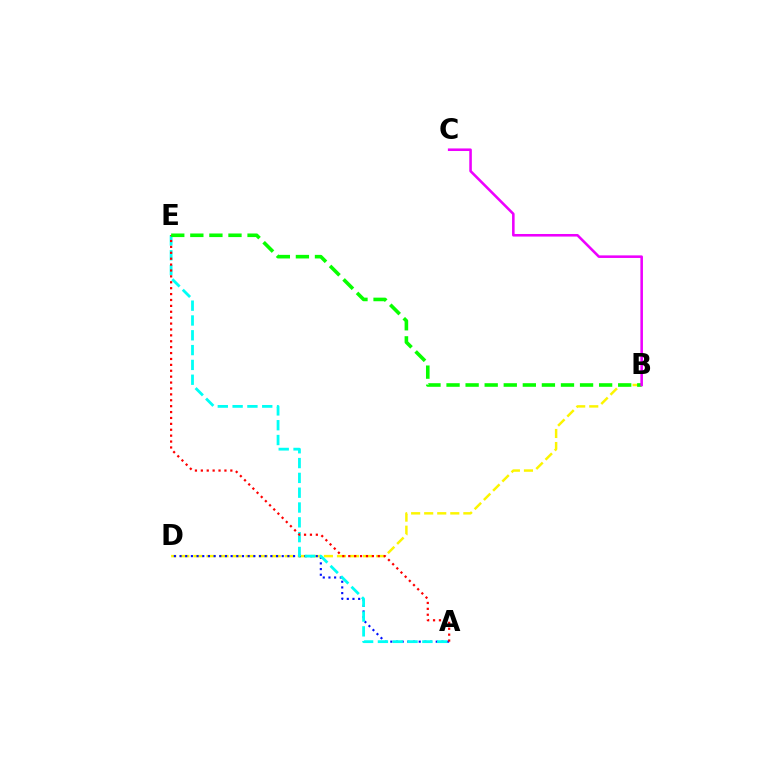{('B', 'D'): [{'color': '#fcf500', 'line_style': 'dashed', 'thickness': 1.77}], ('A', 'D'): [{'color': '#0010ff', 'line_style': 'dotted', 'thickness': 1.54}], ('A', 'E'): [{'color': '#00fff6', 'line_style': 'dashed', 'thickness': 2.01}, {'color': '#ff0000', 'line_style': 'dotted', 'thickness': 1.6}], ('B', 'E'): [{'color': '#08ff00', 'line_style': 'dashed', 'thickness': 2.59}], ('B', 'C'): [{'color': '#ee00ff', 'line_style': 'solid', 'thickness': 1.85}]}